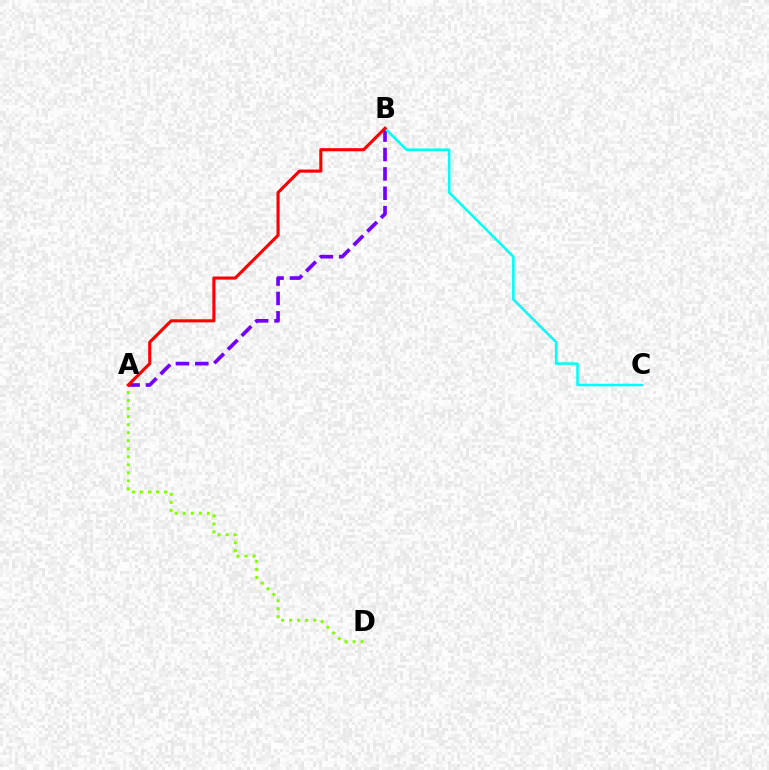{('A', 'B'): [{'color': '#7200ff', 'line_style': 'dashed', 'thickness': 2.63}, {'color': '#ff0000', 'line_style': 'solid', 'thickness': 2.24}], ('B', 'C'): [{'color': '#00fff6', 'line_style': 'solid', 'thickness': 1.83}], ('A', 'D'): [{'color': '#84ff00', 'line_style': 'dotted', 'thickness': 2.18}]}